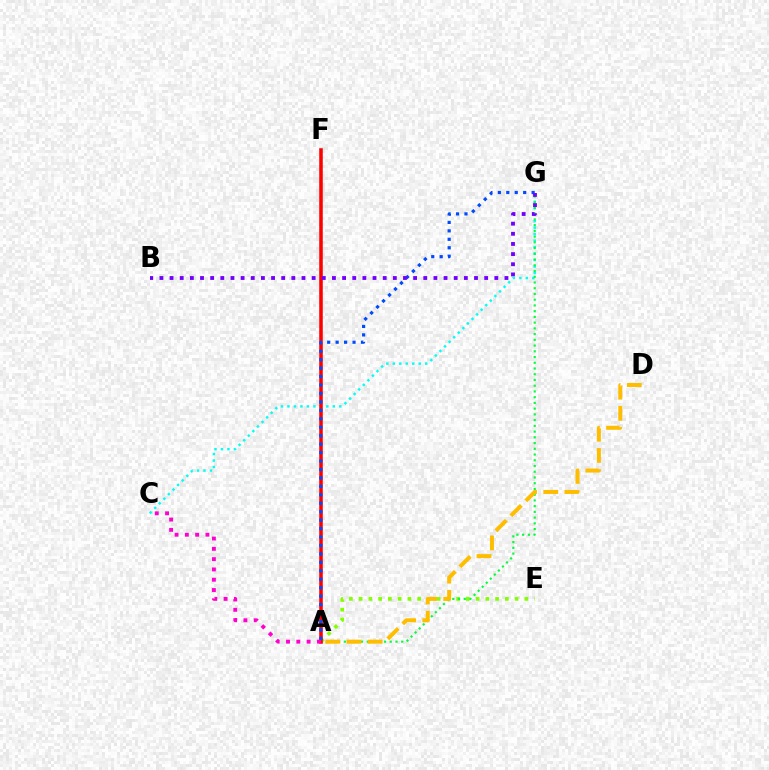{('C', 'G'): [{'color': '#00fff6', 'line_style': 'dotted', 'thickness': 1.76}], ('A', 'E'): [{'color': '#84ff00', 'line_style': 'dotted', 'thickness': 2.65}], ('A', 'G'): [{'color': '#00ff39', 'line_style': 'dotted', 'thickness': 1.56}, {'color': '#004bff', 'line_style': 'dotted', 'thickness': 2.29}], ('A', 'F'): [{'color': '#ff0000', 'line_style': 'solid', 'thickness': 2.56}], ('B', 'G'): [{'color': '#7200ff', 'line_style': 'dotted', 'thickness': 2.76}], ('A', 'C'): [{'color': '#ff00cf', 'line_style': 'dotted', 'thickness': 2.8}], ('A', 'D'): [{'color': '#ffbd00', 'line_style': 'dashed', 'thickness': 2.88}]}